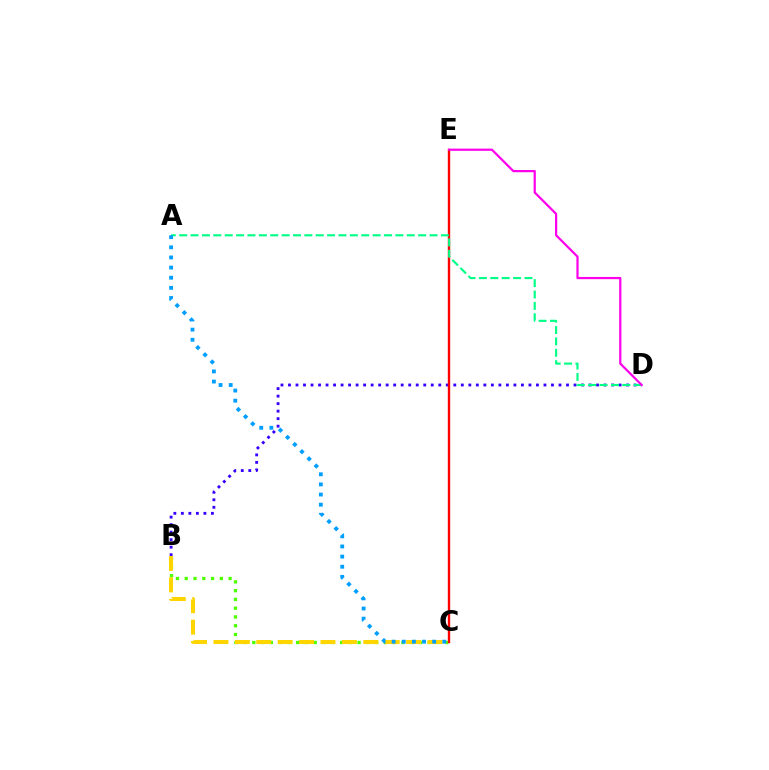{('B', 'D'): [{'color': '#3700ff', 'line_style': 'dotted', 'thickness': 2.04}], ('B', 'C'): [{'color': '#4fff00', 'line_style': 'dotted', 'thickness': 2.38}, {'color': '#ffd500', 'line_style': 'dashed', 'thickness': 2.91}], ('C', 'E'): [{'color': '#ff0000', 'line_style': 'solid', 'thickness': 1.72}], ('A', 'D'): [{'color': '#00ff86', 'line_style': 'dashed', 'thickness': 1.55}], ('A', 'C'): [{'color': '#009eff', 'line_style': 'dotted', 'thickness': 2.75}], ('D', 'E'): [{'color': '#ff00ed', 'line_style': 'solid', 'thickness': 1.6}]}